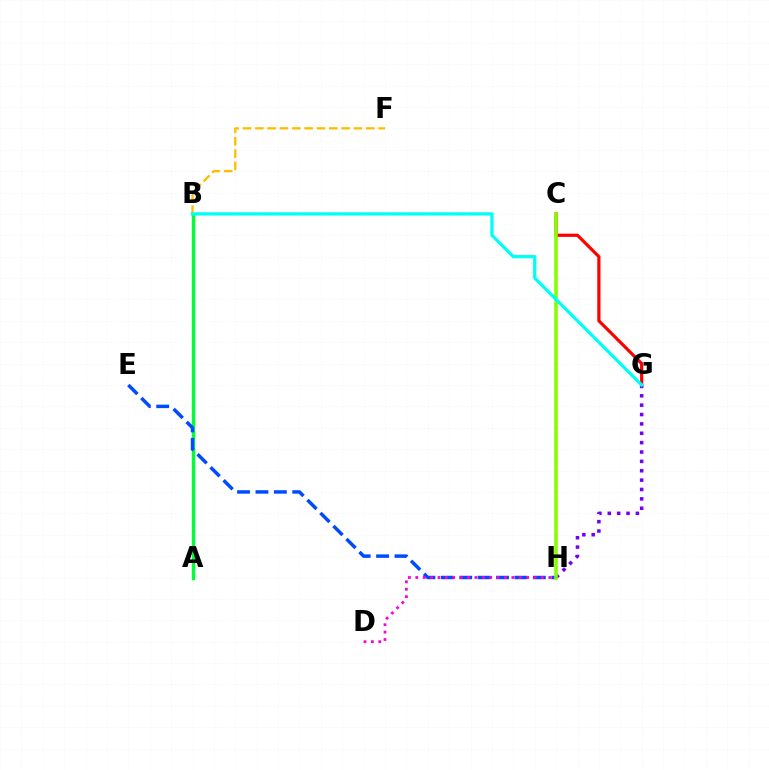{('C', 'G'): [{'color': '#ff0000', 'line_style': 'solid', 'thickness': 2.3}], ('A', 'B'): [{'color': '#00ff39', 'line_style': 'solid', 'thickness': 2.43}], ('G', 'H'): [{'color': '#7200ff', 'line_style': 'dotted', 'thickness': 2.55}], ('B', 'F'): [{'color': '#ffbd00', 'line_style': 'dashed', 'thickness': 1.67}], ('E', 'H'): [{'color': '#004bff', 'line_style': 'dashed', 'thickness': 2.5}], ('C', 'H'): [{'color': '#84ff00', 'line_style': 'solid', 'thickness': 2.56}], ('D', 'H'): [{'color': '#ff00cf', 'line_style': 'dotted', 'thickness': 2.01}], ('B', 'G'): [{'color': '#00fff6', 'line_style': 'solid', 'thickness': 2.35}]}